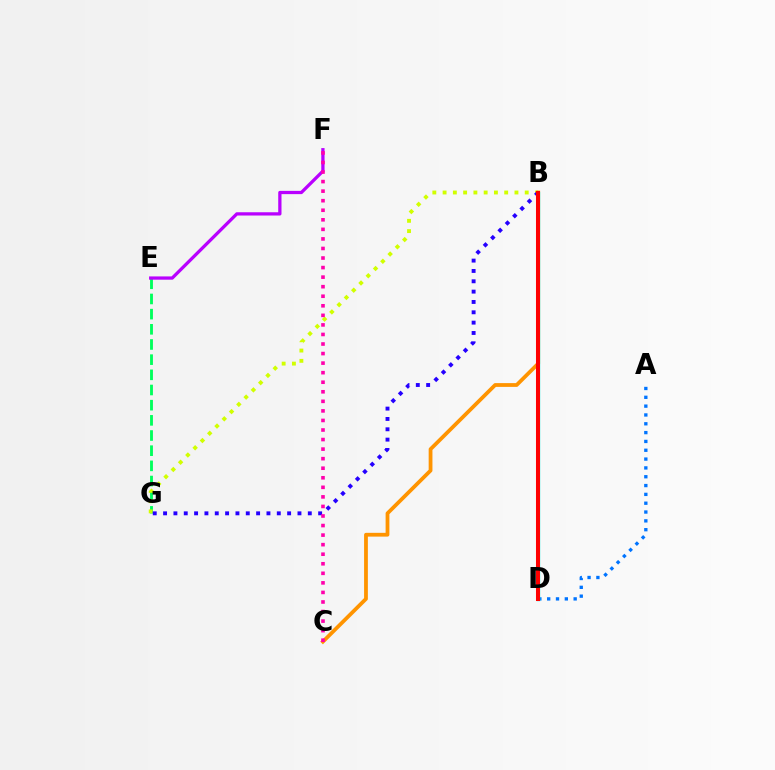{('A', 'D'): [{'color': '#0074ff', 'line_style': 'dotted', 'thickness': 2.4}], ('E', 'G'): [{'color': '#00ff5c', 'line_style': 'dashed', 'thickness': 2.06}], ('B', 'G'): [{'color': '#d1ff00', 'line_style': 'dotted', 'thickness': 2.79}, {'color': '#2500ff', 'line_style': 'dotted', 'thickness': 2.81}], ('B', 'C'): [{'color': '#ff9400', 'line_style': 'solid', 'thickness': 2.72}], ('E', 'F'): [{'color': '#b900ff', 'line_style': 'solid', 'thickness': 2.35}], ('B', 'D'): [{'color': '#00fff6', 'line_style': 'solid', 'thickness': 2.42}, {'color': '#3dff00', 'line_style': 'dotted', 'thickness': 2.88}, {'color': '#ff0000', 'line_style': 'solid', 'thickness': 2.91}], ('C', 'F'): [{'color': '#ff00ac', 'line_style': 'dotted', 'thickness': 2.6}]}